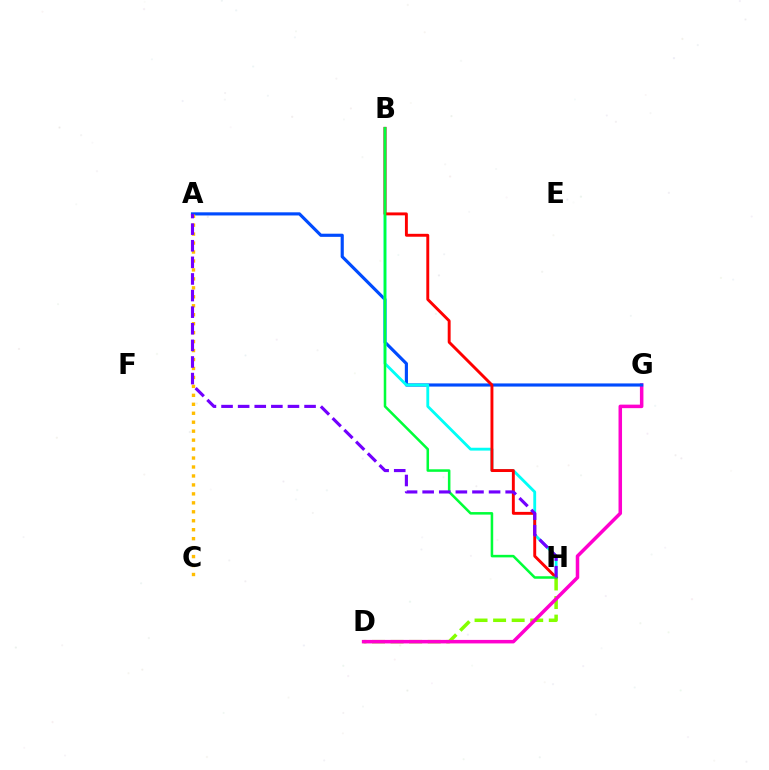{('D', 'H'): [{'color': '#84ff00', 'line_style': 'dashed', 'thickness': 2.52}], ('D', 'G'): [{'color': '#ff00cf', 'line_style': 'solid', 'thickness': 2.53}], ('A', 'G'): [{'color': '#004bff', 'line_style': 'solid', 'thickness': 2.27}], ('B', 'H'): [{'color': '#00fff6', 'line_style': 'solid', 'thickness': 2.05}, {'color': '#ff0000', 'line_style': 'solid', 'thickness': 2.1}, {'color': '#00ff39', 'line_style': 'solid', 'thickness': 1.82}], ('A', 'C'): [{'color': '#ffbd00', 'line_style': 'dotted', 'thickness': 2.43}], ('A', 'H'): [{'color': '#7200ff', 'line_style': 'dashed', 'thickness': 2.26}]}